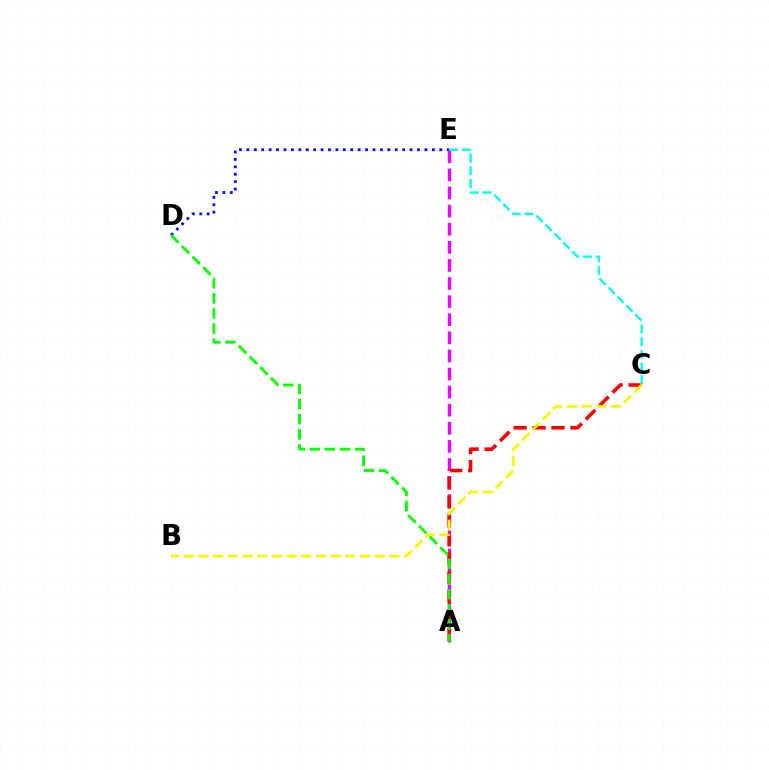{('D', 'E'): [{'color': '#0010ff', 'line_style': 'dotted', 'thickness': 2.02}], ('A', 'E'): [{'color': '#ee00ff', 'line_style': 'dashed', 'thickness': 2.46}], ('A', 'C'): [{'color': '#ff0000', 'line_style': 'dashed', 'thickness': 2.57}], ('C', 'E'): [{'color': '#00fff6', 'line_style': 'dashed', 'thickness': 1.72}], ('A', 'D'): [{'color': '#08ff00', 'line_style': 'dashed', 'thickness': 2.05}], ('B', 'C'): [{'color': '#fcf500', 'line_style': 'dashed', 'thickness': 2.0}]}